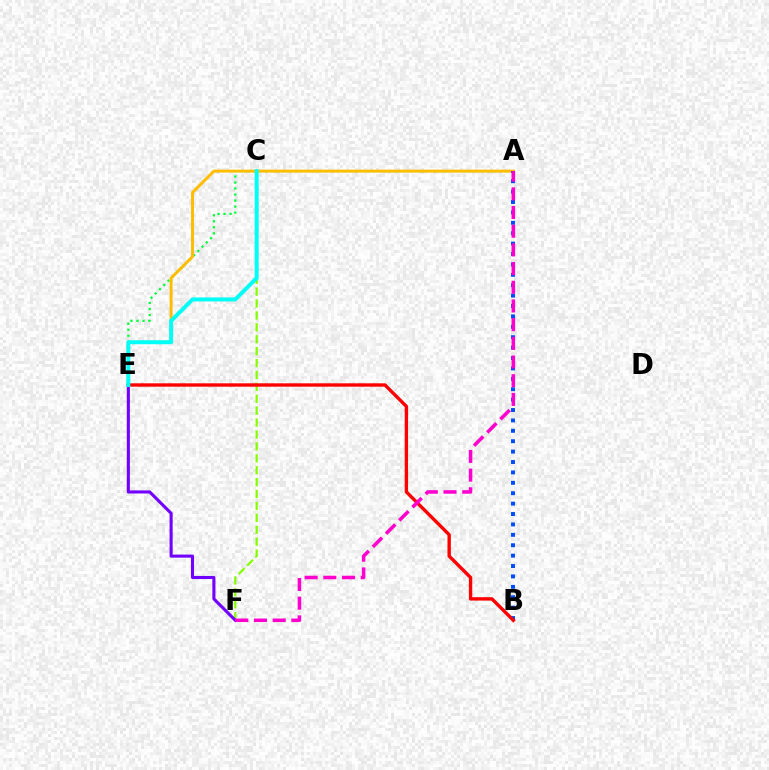{('A', 'E'): [{'color': '#00ff39', 'line_style': 'dotted', 'thickness': 1.63}, {'color': '#ffbd00', 'line_style': 'solid', 'thickness': 2.13}], ('C', 'F'): [{'color': '#84ff00', 'line_style': 'dashed', 'thickness': 1.62}], ('A', 'B'): [{'color': '#004bff', 'line_style': 'dotted', 'thickness': 2.83}], ('B', 'E'): [{'color': '#ff0000', 'line_style': 'solid', 'thickness': 2.43}], ('E', 'F'): [{'color': '#7200ff', 'line_style': 'solid', 'thickness': 2.23}], ('C', 'E'): [{'color': '#00fff6', 'line_style': 'solid', 'thickness': 2.88}], ('A', 'F'): [{'color': '#ff00cf', 'line_style': 'dashed', 'thickness': 2.54}]}